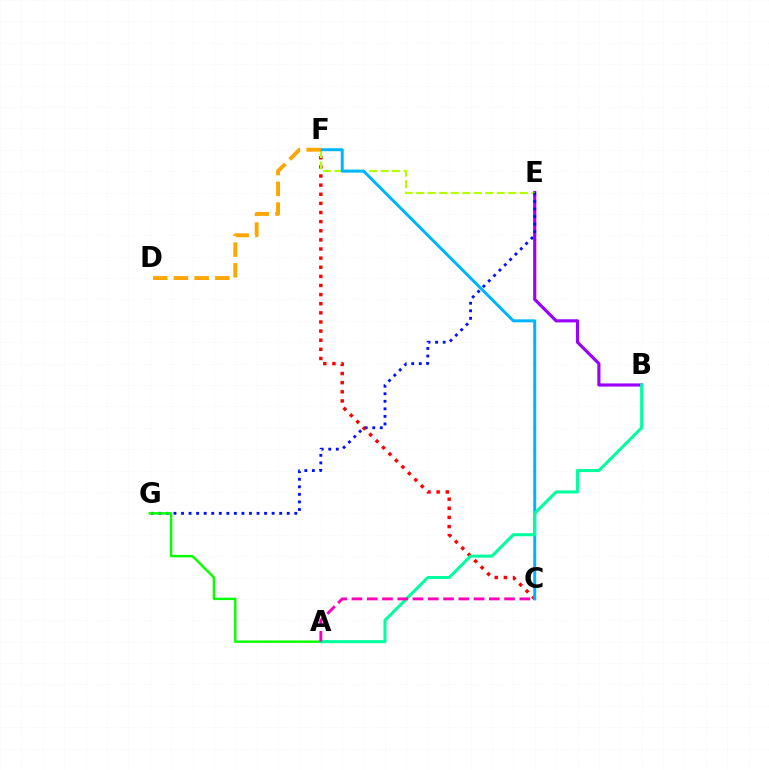{('C', 'F'): [{'color': '#ff0000', 'line_style': 'dotted', 'thickness': 2.48}, {'color': '#00b5ff', 'line_style': 'solid', 'thickness': 2.16}], ('B', 'E'): [{'color': '#9b00ff', 'line_style': 'solid', 'thickness': 2.26}], ('E', 'F'): [{'color': '#b3ff00', 'line_style': 'dashed', 'thickness': 1.56}], ('D', 'F'): [{'color': '#ffa500', 'line_style': 'dashed', 'thickness': 2.81}], ('E', 'G'): [{'color': '#0010ff', 'line_style': 'dotted', 'thickness': 2.05}], ('A', 'G'): [{'color': '#08ff00', 'line_style': 'solid', 'thickness': 1.75}], ('A', 'B'): [{'color': '#00ff9d', 'line_style': 'solid', 'thickness': 2.2}], ('A', 'C'): [{'color': '#ff00bd', 'line_style': 'dashed', 'thickness': 2.07}]}